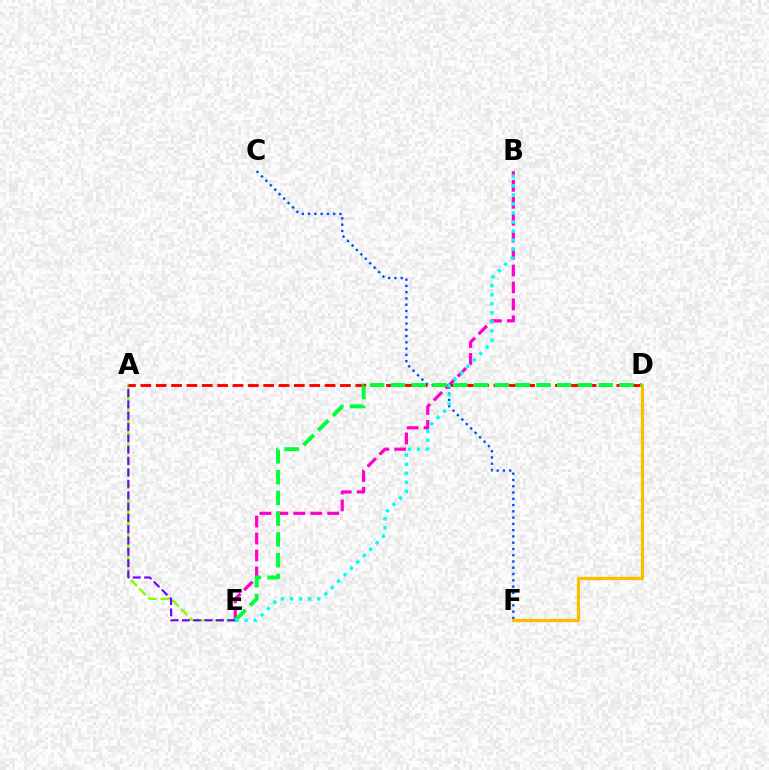{('B', 'E'): [{'color': '#ff00cf', 'line_style': 'dashed', 'thickness': 2.3}, {'color': '#00fff6', 'line_style': 'dotted', 'thickness': 2.46}], ('A', 'E'): [{'color': '#84ff00', 'line_style': 'dashed', 'thickness': 1.7}, {'color': '#7200ff', 'line_style': 'dashed', 'thickness': 1.54}], ('C', 'F'): [{'color': '#004bff', 'line_style': 'dotted', 'thickness': 1.7}], ('A', 'D'): [{'color': '#ff0000', 'line_style': 'dashed', 'thickness': 2.09}], ('D', 'F'): [{'color': '#ffbd00', 'line_style': 'solid', 'thickness': 2.31}], ('D', 'E'): [{'color': '#00ff39', 'line_style': 'dashed', 'thickness': 2.82}]}